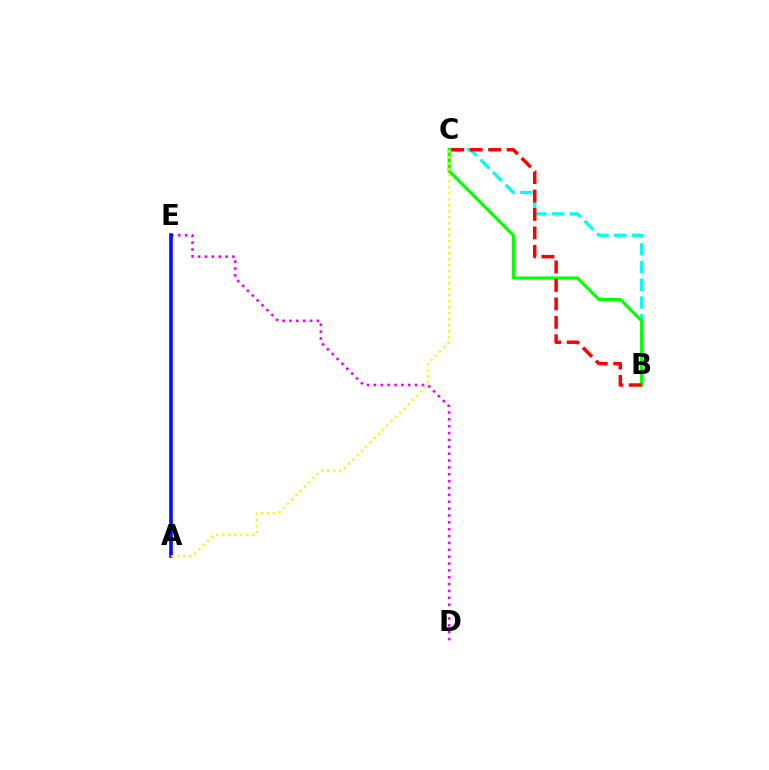{('D', 'E'): [{'color': '#ee00ff', 'line_style': 'dotted', 'thickness': 1.87}], ('A', 'E'): [{'color': '#0010ff', 'line_style': 'solid', 'thickness': 2.61}], ('B', 'C'): [{'color': '#00fff6', 'line_style': 'dashed', 'thickness': 2.41}, {'color': '#08ff00', 'line_style': 'solid', 'thickness': 2.28}, {'color': '#ff0000', 'line_style': 'dashed', 'thickness': 2.51}], ('A', 'C'): [{'color': '#fcf500', 'line_style': 'dotted', 'thickness': 1.63}]}